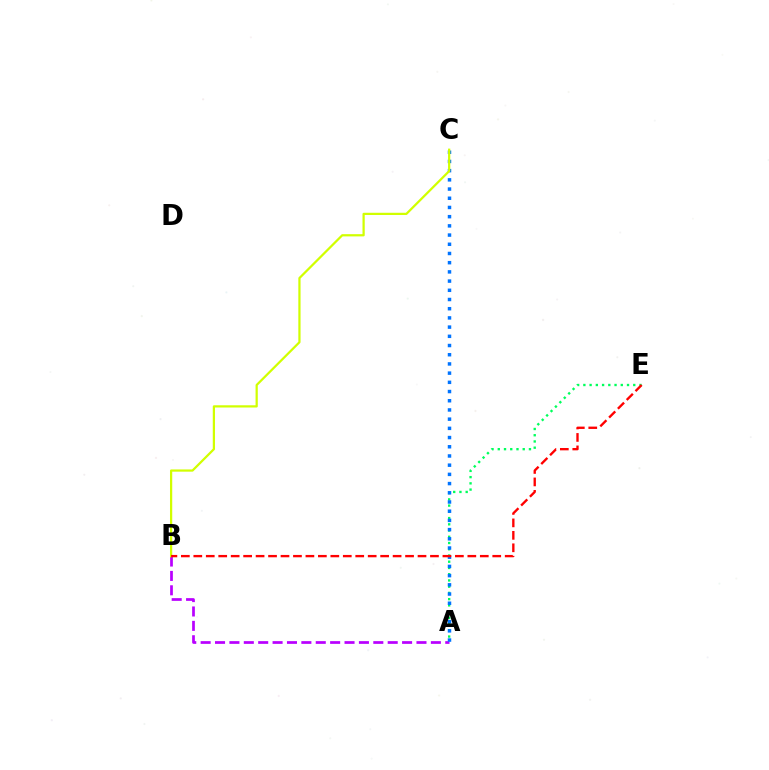{('A', 'B'): [{'color': '#b900ff', 'line_style': 'dashed', 'thickness': 1.95}], ('A', 'E'): [{'color': '#00ff5c', 'line_style': 'dotted', 'thickness': 1.69}], ('A', 'C'): [{'color': '#0074ff', 'line_style': 'dotted', 'thickness': 2.5}], ('B', 'C'): [{'color': '#d1ff00', 'line_style': 'solid', 'thickness': 1.61}], ('B', 'E'): [{'color': '#ff0000', 'line_style': 'dashed', 'thickness': 1.69}]}